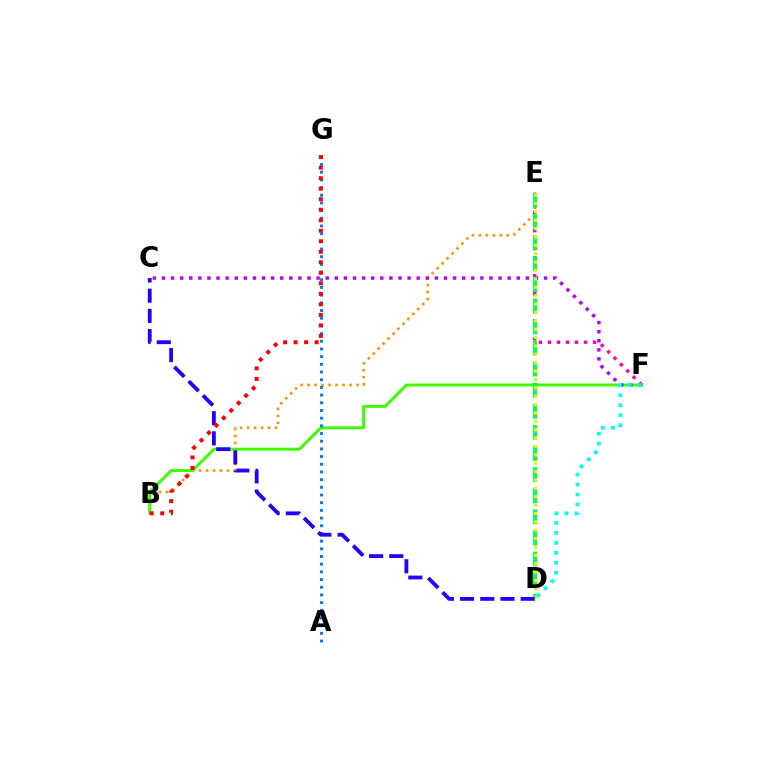{('B', 'E'): [{'color': '#ff9400', 'line_style': 'dotted', 'thickness': 1.9}], ('B', 'F'): [{'color': '#3dff00', 'line_style': 'solid', 'thickness': 2.13}], ('E', 'F'): [{'color': '#ff00ac', 'line_style': 'dotted', 'thickness': 2.45}], ('C', 'F'): [{'color': '#b900ff', 'line_style': 'dotted', 'thickness': 2.47}], ('D', 'E'): [{'color': '#00ff5c', 'line_style': 'dashed', 'thickness': 2.87}, {'color': '#d1ff00', 'line_style': 'dotted', 'thickness': 2.28}], ('A', 'G'): [{'color': '#0074ff', 'line_style': 'dotted', 'thickness': 2.09}], ('C', 'D'): [{'color': '#2500ff', 'line_style': 'dashed', 'thickness': 2.74}], ('B', 'G'): [{'color': '#ff0000', 'line_style': 'dotted', 'thickness': 2.86}], ('D', 'F'): [{'color': '#00fff6', 'line_style': 'dotted', 'thickness': 2.7}]}